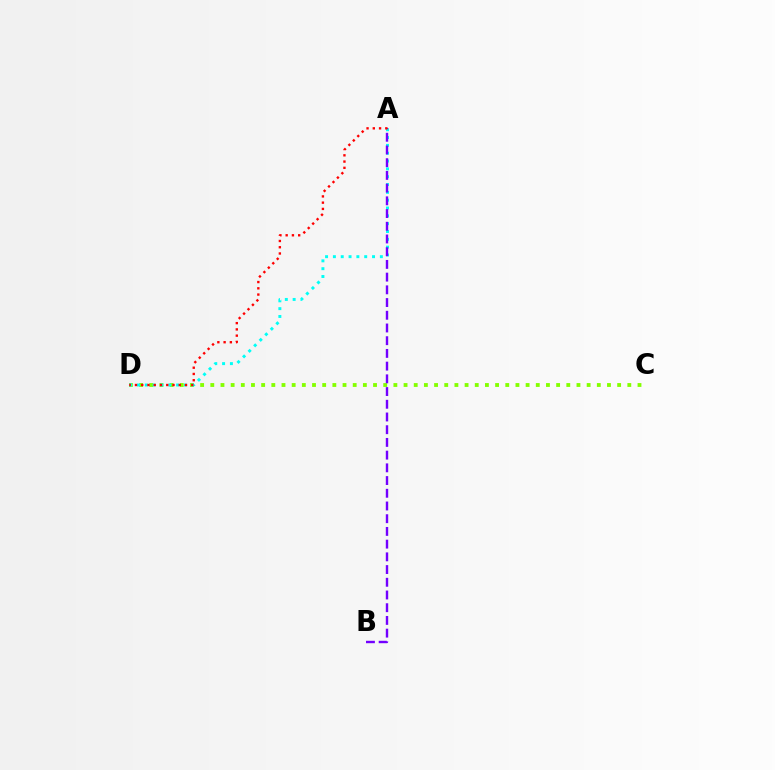{('C', 'D'): [{'color': '#84ff00', 'line_style': 'dotted', 'thickness': 2.76}], ('A', 'D'): [{'color': '#00fff6', 'line_style': 'dotted', 'thickness': 2.13}, {'color': '#ff0000', 'line_style': 'dotted', 'thickness': 1.7}], ('A', 'B'): [{'color': '#7200ff', 'line_style': 'dashed', 'thickness': 1.73}]}